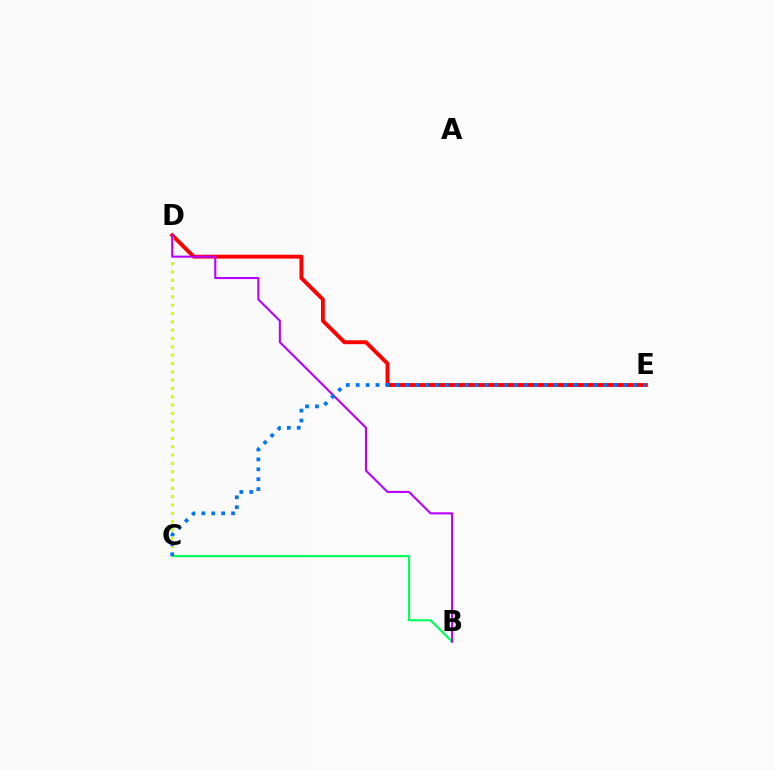{('D', 'E'): [{'color': '#ff0000', 'line_style': 'solid', 'thickness': 2.8}], ('B', 'C'): [{'color': '#00ff5c', 'line_style': 'solid', 'thickness': 1.56}], ('C', 'D'): [{'color': '#d1ff00', 'line_style': 'dotted', 'thickness': 2.26}], ('B', 'D'): [{'color': '#b900ff', 'line_style': 'solid', 'thickness': 1.5}], ('C', 'E'): [{'color': '#0074ff', 'line_style': 'dotted', 'thickness': 2.69}]}